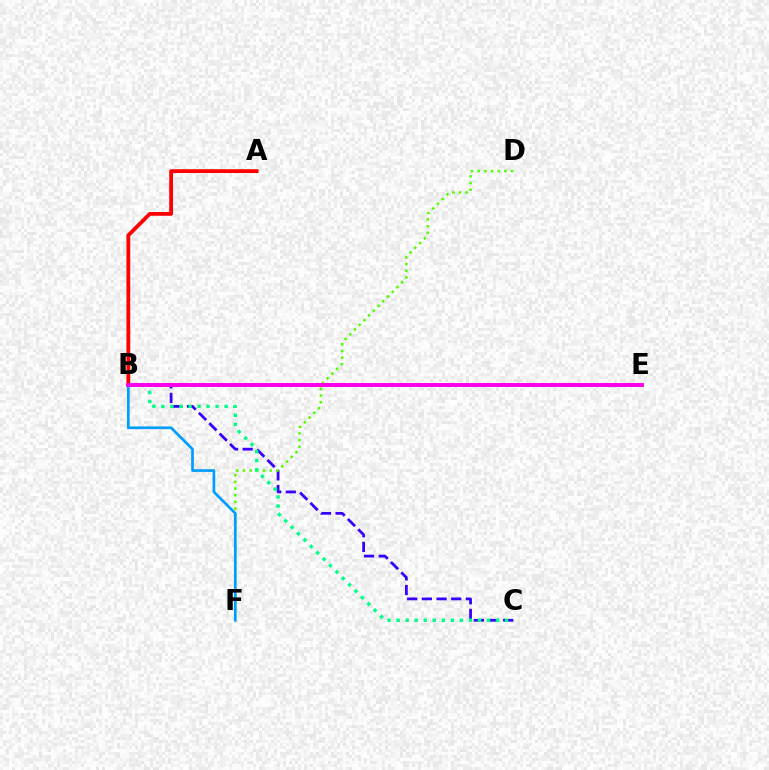{('B', 'E'): [{'color': '#ffd500', 'line_style': 'dashed', 'thickness': 2.81}, {'color': '#ff00ed', 'line_style': 'solid', 'thickness': 2.83}], ('A', 'B'): [{'color': '#ff0000', 'line_style': 'solid', 'thickness': 2.71}], ('B', 'C'): [{'color': '#3700ff', 'line_style': 'dashed', 'thickness': 1.99}, {'color': '#00ff86', 'line_style': 'dotted', 'thickness': 2.46}], ('D', 'F'): [{'color': '#4fff00', 'line_style': 'dotted', 'thickness': 1.81}], ('B', 'F'): [{'color': '#009eff', 'line_style': 'solid', 'thickness': 1.94}]}